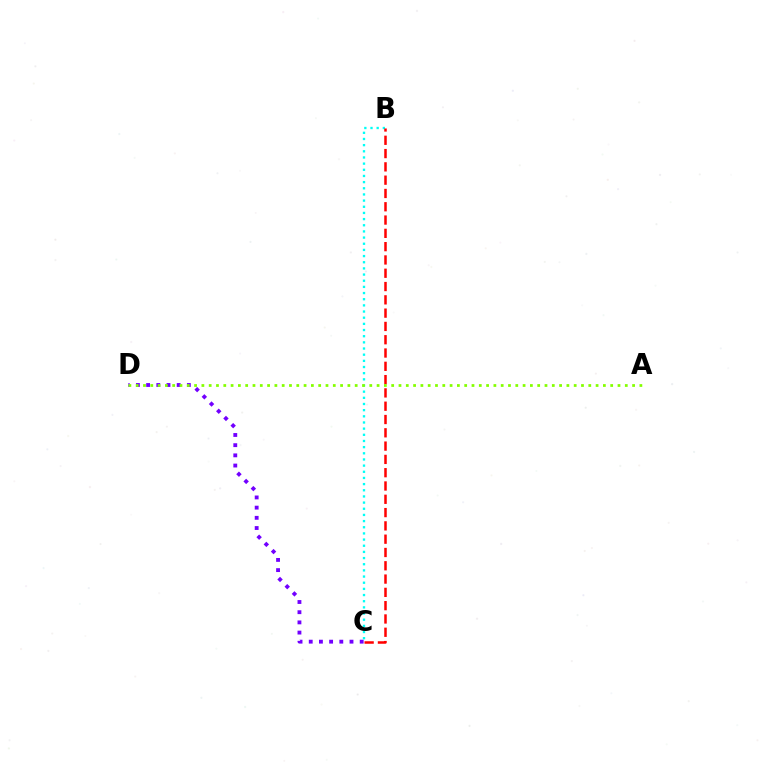{('B', 'C'): [{'color': '#00fff6', 'line_style': 'dotted', 'thickness': 1.67}, {'color': '#ff0000', 'line_style': 'dashed', 'thickness': 1.81}], ('C', 'D'): [{'color': '#7200ff', 'line_style': 'dotted', 'thickness': 2.77}], ('A', 'D'): [{'color': '#84ff00', 'line_style': 'dotted', 'thickness': 1.98}]}